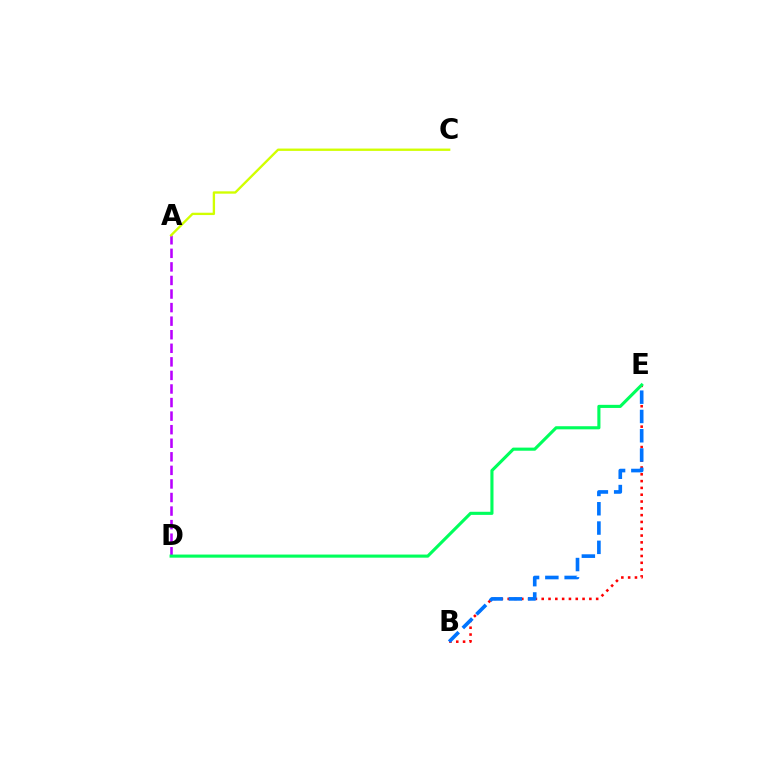{('B', 'E'): [{'color': '#ff0000', 'line_style': 'dotted', 'thickness': 1.85}, {'color': '#0074ff', 'line_style': 'dashed', 'thickness': 2.62}], ('A', 'D'): [{'color': '#b900ff', 'line_style': 'dashed', 'thickness': 1.84}], ('D', 'E'): [{'color': '#00ff5c', 'line_style': 'solid', 'thickness': 2.24}], ('A', 'C'): [{'color': '#d1ff00', 'line_style': 'solid', 'thickness': 1.69}]}